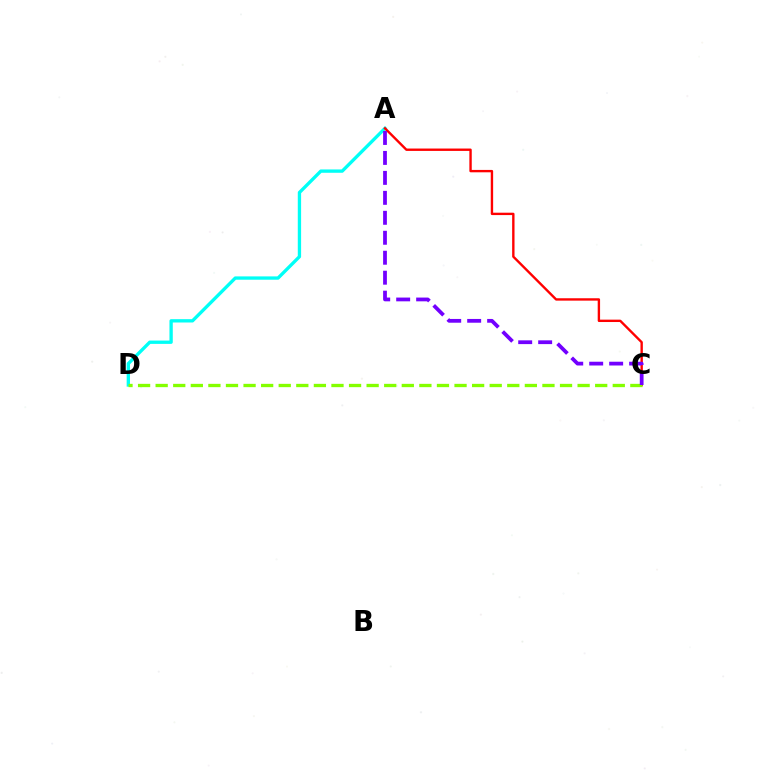{('A', 'D'): [{'color': '#00fff6', 'line_style': 'solid', 'thickness': 2.4}], ('A', 'C'): [{'color': '#ff0000', 'line_style': 'solid', 'thickness': 1.71}, {'color': '#7200ff', 'line_style': 'dashed', 'thickness': 2.71}], ('C', 'D'): [{'color': '#84ff00', 'line_style': 'dashed', 'thickness': 2.39}]}